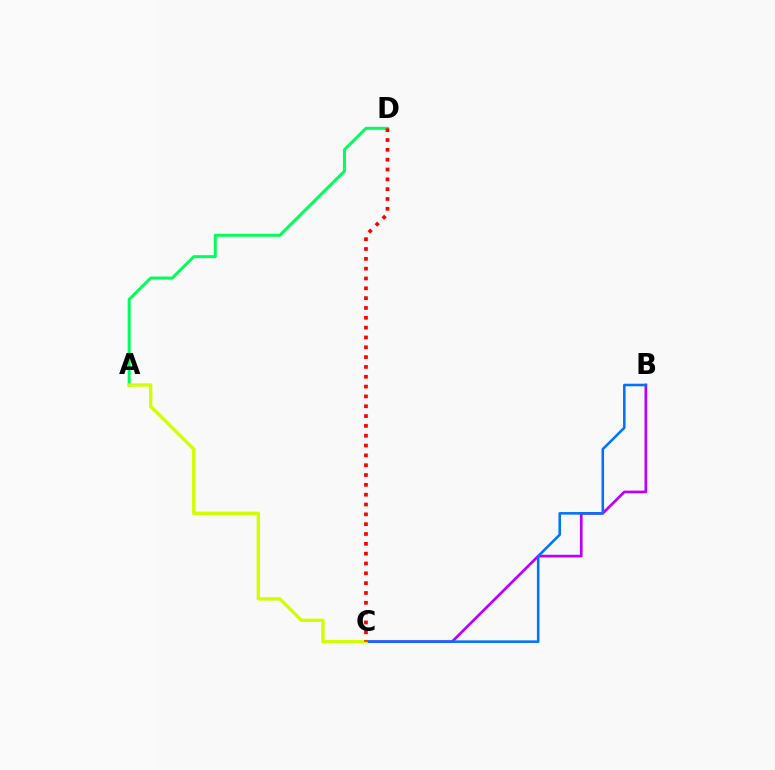{('B', 'C'): [{'color': '#b900ff', 'line_style': 'solid', 'thickness': 1.93}, {'color': '#0074ff', 'line_style': 'solid', 'thickness': 1.85}], ('A', 'D'): [{'color': '#00ff5c', 'line_style': 'solid', 'thickness': 2.16}], ('A', 'C'): [{'color': '#d1ff00', 'line_style': 'solid', 'thickness': 2.44}], ('C', 'D'): [{'color': '#ff0000', 'line_style': 'dotted', 'thickness': 2.67}]}